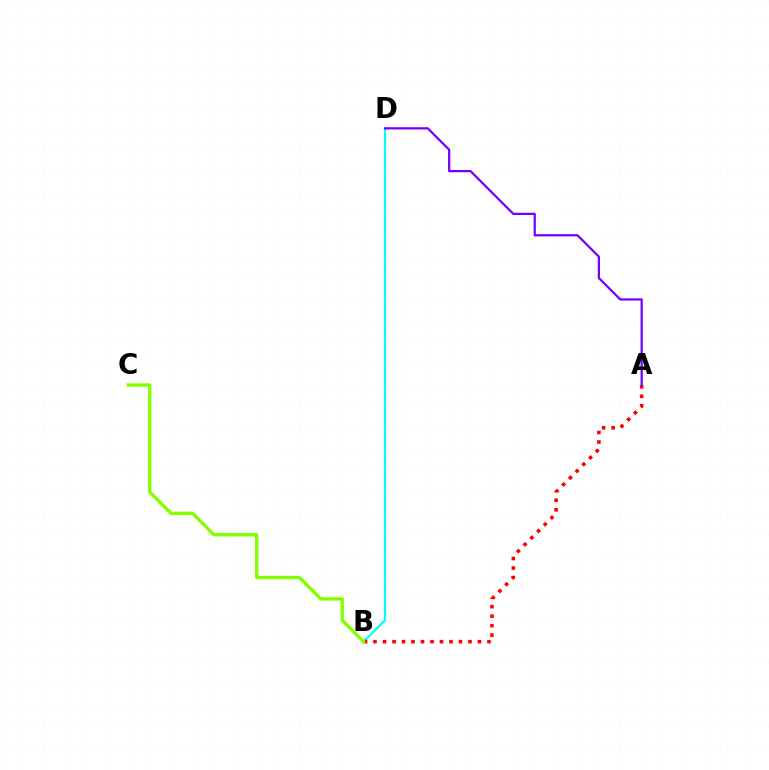{('B', 'D'): [{'color': '#00fff6', 'line_style': 'solid', 'thickness': 1.57}], ('A', 'B'): [{'color': '#ff0000', 'line_style': 'dotted', 'thickness': 2.58}], ('B', 'C'): [{'color': '#84ff00', 'line_style': 'solid', 'thickness': 2.43}], ('A', 'D'): [{'color': '#7200ff', 'line_style': 'solid', 'thickness': 1.61}]}